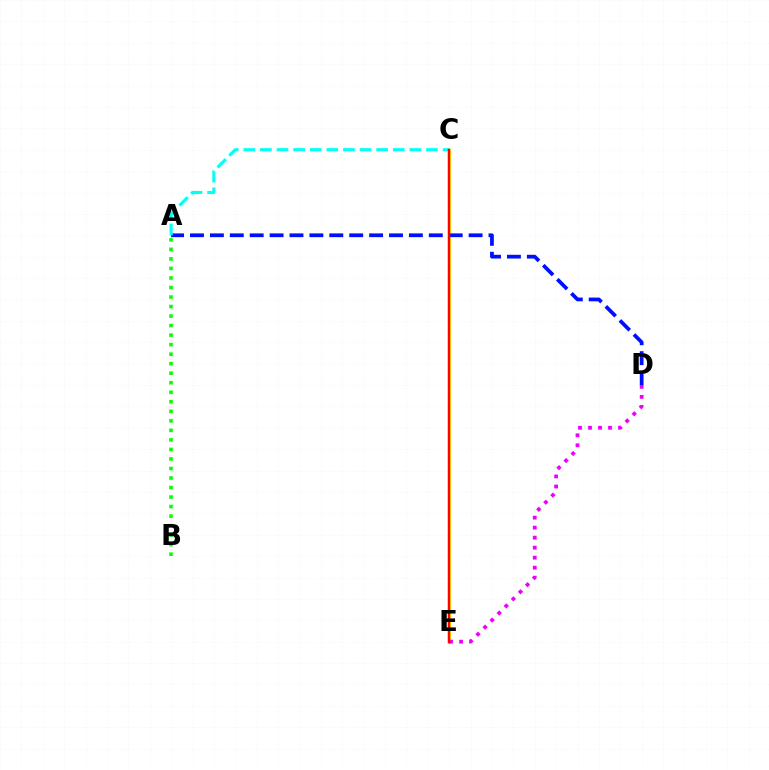{('C', 'E'): [{'color': '#fcf500', 'line_style': 'solid', 'thickness': 2.31}, {'color': '#ff0000', 'line_style': 'solid', 'thickness': 1.77}], ('A', 'D'): [{'color': '#0010ff', 'line_style': 'dashed', 'thickness': 2.7}], ('D', 'E'): [{'color': '#ee00ff', 'line_style': 'dotted', 'thickness': 2.72}], ('A', 'C'): [{'color': '#00fff6', 'line_style': 'dashed', 'thickness': 2.26}], ('A', 'B'): [{'color': '#08ff00', 'line_style': 'dotted', 'thickness': 2.59}]}